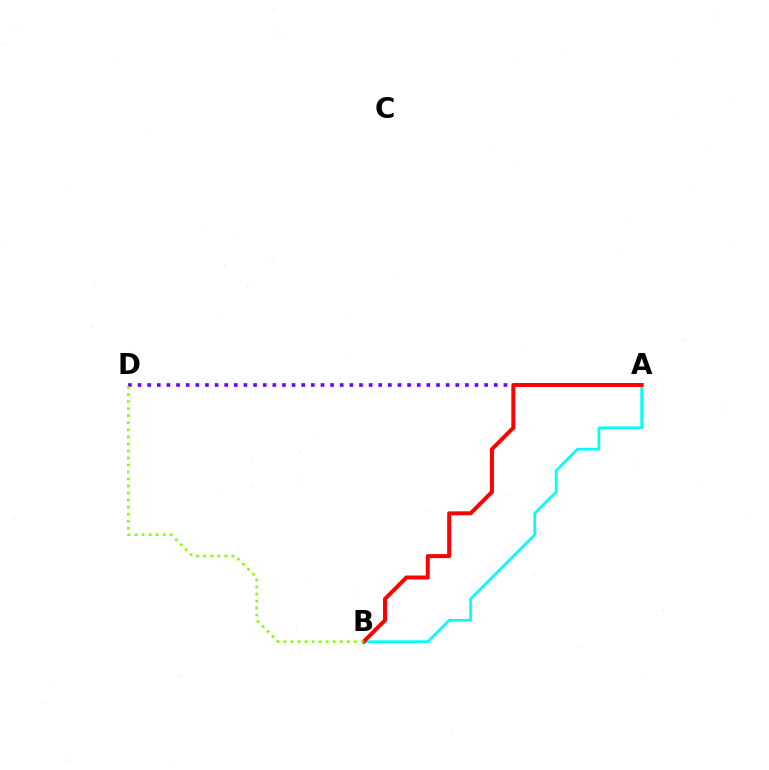{('A', 'B'): [{'color': '#00fff6', 'line_style': 'solid', 'thickness': 1.93}, {'color': '#ff0000', 'line_style': 'solid', 'thickness': 2.86}], ('A', 'D'): [{'color': '#7200ff', 'line_style': 'dotted', 'thickness': 2.62}], ('B', 'D'): [{'color': '#84ff00', 'line_style': 'dotted', 'thickness': 1.91}]}